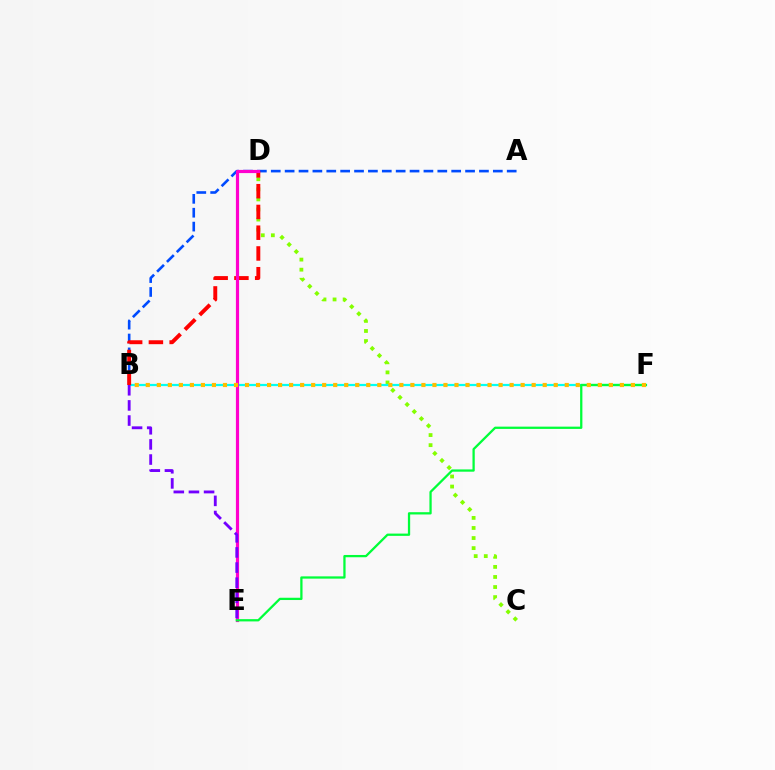{('C', 'D'): [{'color': '#84ff00', 'line_style': 'dotted', 'thickness': 2.74}], ('A', 'B'): [{'color': '#004bff', 'line_style': 'dashed', 'thickness': 1.89}], ('B', 'F'): [{'color': '#00fff6', 'line_style': 'solid', 'thickness': 1.59}, {'color': '#ffbd00', 'line_style': 'dotted', 'thickness': 3.0}], ('B', 'D'): [{'color': '#ff0000', 'line_style': 'dashed', 'thickness': 2.82}], ('D', 'E'): [{'color': '#ff00cf', 'line_style': 'solid', 'thickness': 2.29}], ('E', 'F'): [{'color': '#00ff39', 'line_style': 'solid', 'thickness': 1.64}], ('B', 'E'): [{'color': '#7200ff', 'line_style': 'dashed', 'thickness': 2.06}]}